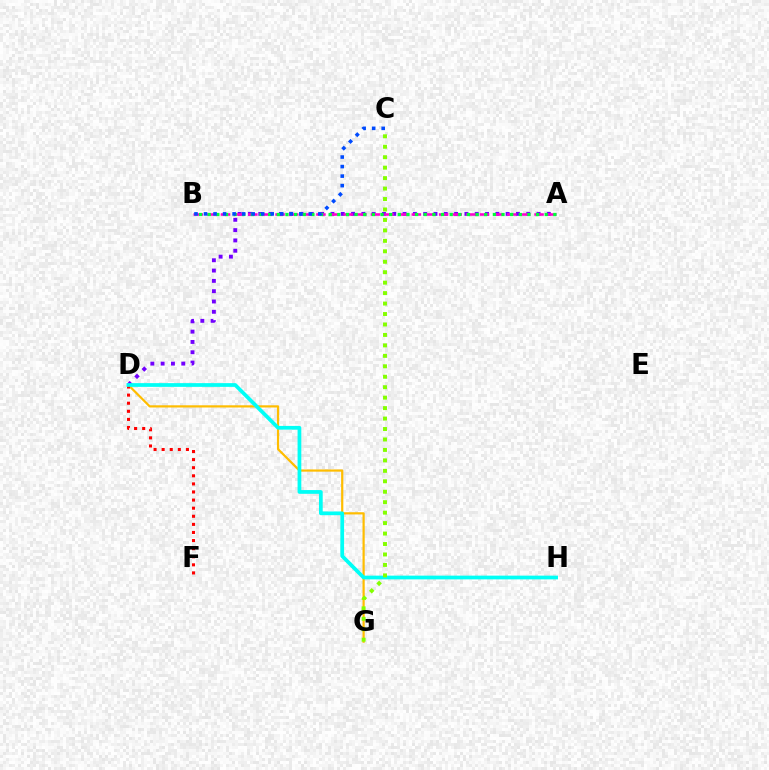{('D', 'G'): [{'color': '#ffbd00', 'line_style': 'solid', 'thickness': 1.59}], ('A', 'D'): [{'color': '#7200ff', 'line_style': 'dotted', 'thickness': 2.8}], ('A', 'B'): [{'color': '#ff00cf', 'line_style': 'dashed', 'thickness': 1.85}, {'color': '#00ff39', 'line_style': 'dotted', 'thickness': 2.35}], ('D', 'F'): [{'color': '#ff0000', 'line_style': 'dotted', 'thickness': 2.2}], ('D', 'H'): [{'color': '#00fff6', 'line_style': 'solid', 'thickness': 2.69}], ('B', 'C'): [{'color': '#004bff', 'line_style': 'dotted', 'thickness': 2.59}], ('C', 'G'): [{'color': '#84ff00', 'line_style': 'dotted', 'thickness': 2.84}]}